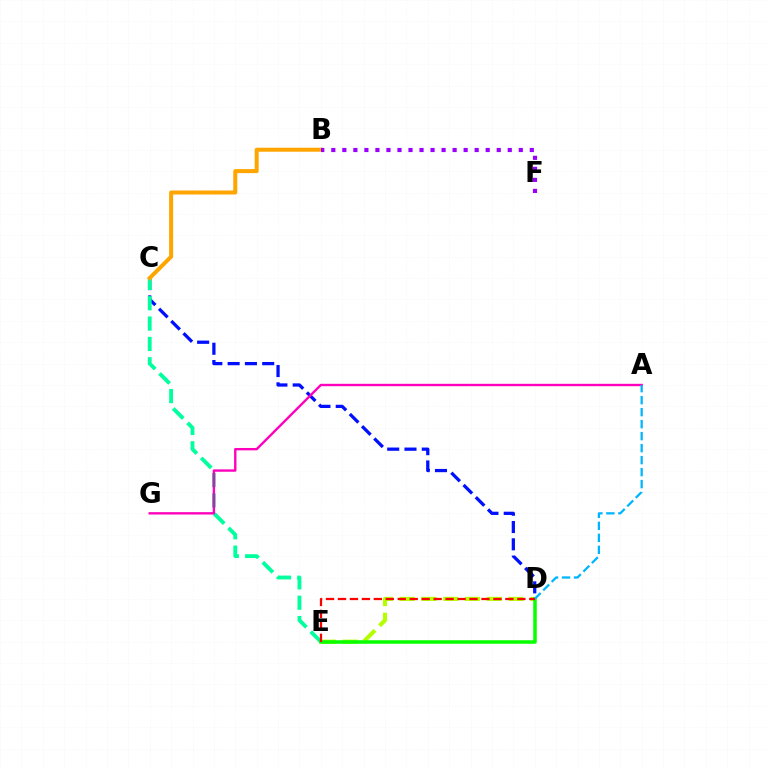{('C', 'D'): [{'color': '#0010ff', 'line_style': 'dashed', 'thickness': 2.35}], ('C', 'E'): [{'color': '#00ff9d', 'line_style': 'dashed', 'thickness': 2.76}], ('D', 'E'): [{'color': '#b3ff00', 'line_style': 'dashed', 'thickness': 2.96}, {'color': '#08ff00', 'line_style': 'solid', 'thickness': 2.54}, {'color': '#ff0000', 'line_style': 'dashed', 'thickness': 1.62}], ('A', 'G'): [{'color': '#ff00bd', 'line_style': 'solid', 'thickness': 1.71}], ('A', 'D'): [{'color': '#00b5ff', 'line_style': 'dashed', 'thickness': 1.63}], ('B', 'C'): [{'color': '#ffa500', 'line_style': 'solid', 'thickness': 2.89}], ('B', 'F'): [{'color': '#9b00ff', 'line_style': 'dotted', 'thickness': 3.0}]}